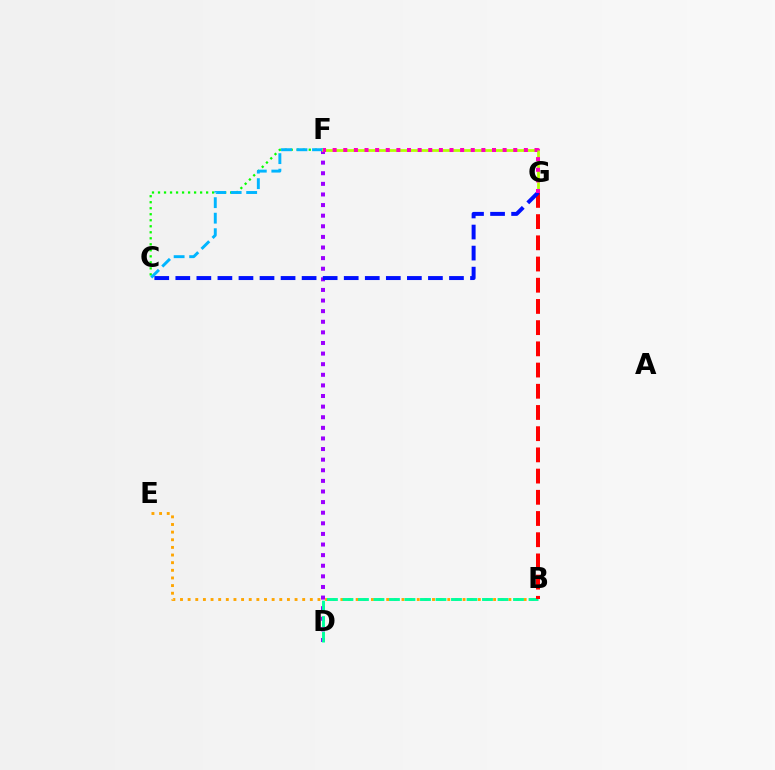{('B', 'E'): [{'color': '#ffa500', 'line_style': 'dotted', 'thickness': 2.07}], ('D', 'F'): [{'color': '#9b00ff', 'line_style': 'dotted', 'thickness': 2.88}], ('C', 'F'): [{'color': '#08ff00', 'line_style': 'dotted', 'thickness': 1.63}, {'color': '#00b5ff', 'line_style': 'dashed', 'thickness': 2.11}], ('F', 'G'): [{'color': '#b3ff00', 'line_style': 'solid', 'thickness': 1.99}, {'color': '#ff00bd', 'line_style': 'dotted', 'thickness': 2.89}], ('B', 'D'): [{'color': '#00ff9d', 'line_style': 'dashed', 'thickness': 2.11}], ('B', 'G'): [{'color': '#ff0000', 'line_style': 'dashed', 'thickness': 2.88}], ('C', 'G'): [{'color': '#0010ff', 'line_style': 'dashed', 'thickness': 2.86}]}